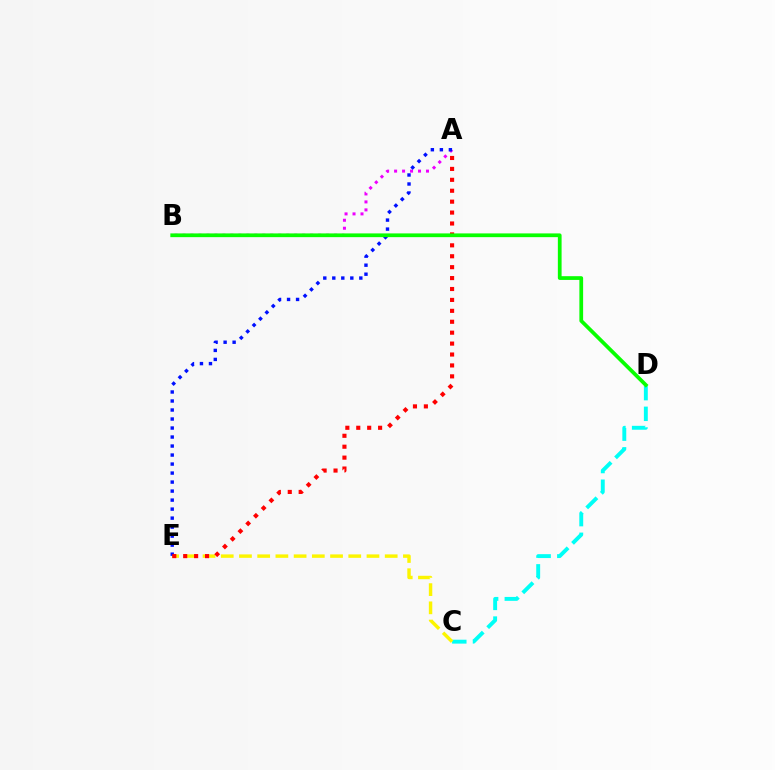{('A', 'B'): [{'color': '#ee00ff', 'line_style': 'dotted', 'thickness': 2.17}], ('C', 'D'): [{'color': '#00fff6', 'line_style': 'dashed', 'thickness': 2.81}], ('C', 'E'): [{'color': '#fcf500', 'line_style': 'dashed', 'thickness': 2.47}], ('A', 'E'): [{'color': '#0010ff', 'line_style': 'dotted', 'thickness': 2.45}, {'color': '#ff0000', 'line_style': 'dotted', 'thickness': 2.97}], ('B', 'D'): [{'color': '#08ff00', 'line_style': 'solid', 'thickness': 2.7}]}